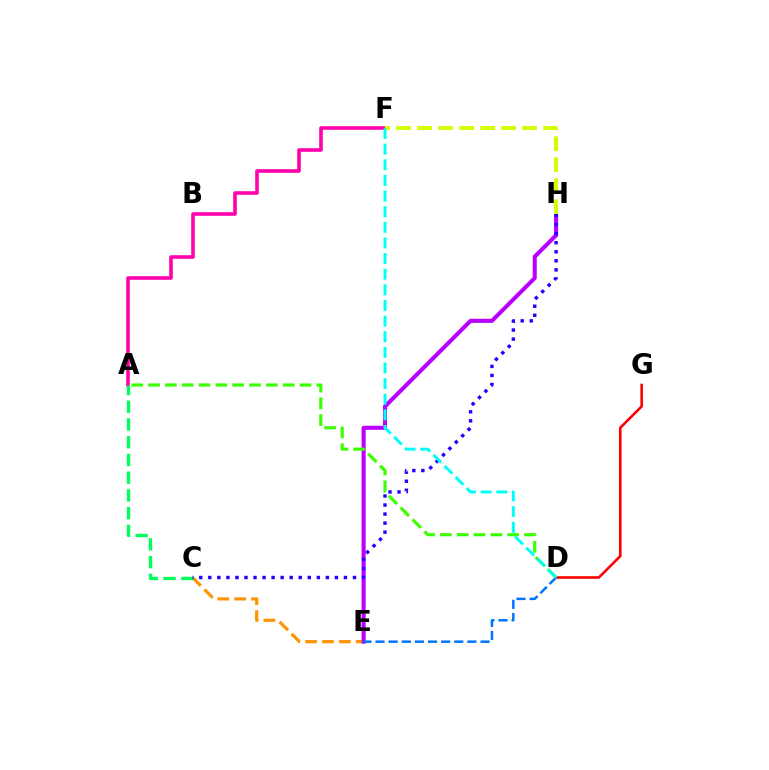{('A', 'F'): [{'color': '#ff00ac', 'line_style': 'solid', 'thickness': 2.58}], ('D', 'G'): [{'color': '#ff0000', 'line_style': 'solid', 'thickness': 1.87}], ('C', 'E'): [{'color': '#ff9400', 'line_style': 'dashed', 'thickness': 2.29}], ('E', 'H'): [{'color': '#b900ff', 'line_style': 'solid', 'thickness': 2.94}], ('A', 'C'): [{'color': '#00ff5c', 'line_style': 'dashed', 'thickness': 2.41}], ('C', 'H'): [{'color': '#2500ff', 'line_style': 'dotted', 'thickness': 2.46}], ('F', 'H'): [{'color': '#d1ff00', 'line_style': 'dashed', 'thickness': 2.85}], ('D', 'E'): [{'color': '#0074ff', 'line_style': 'dashed', 'thickness': 1.78}], ('A', 'D'): [{'color': '#3dff00', 'line_style': 'dashed', 'thickness': 2.29}], ('D', 'F'): [{'color': '#00fff6', 'line_style': 'dashed', 'thickness': 2.12}]}